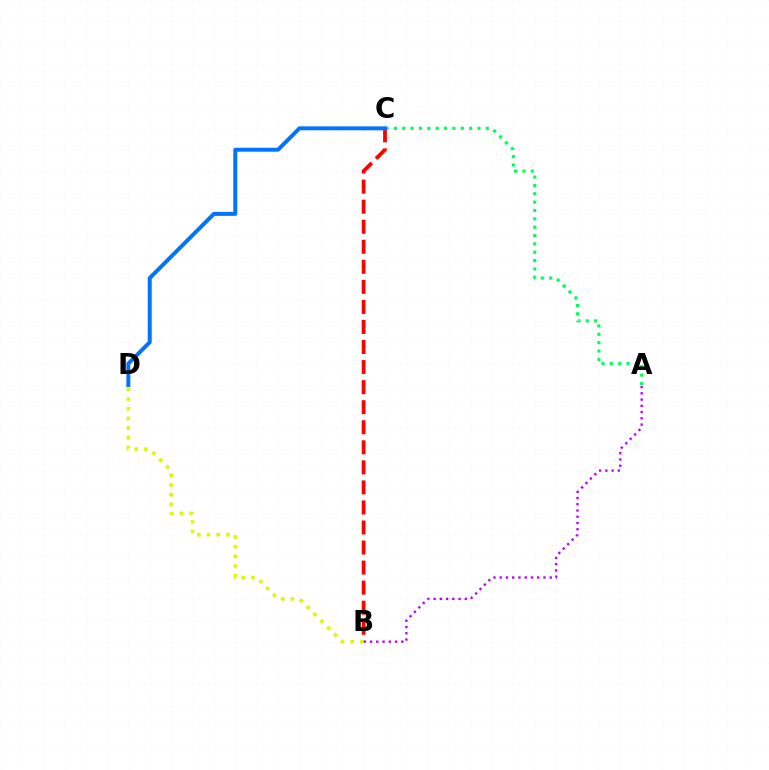{('B', 'C'): [{'color': '#ff0000', 'line_style': 'dashed', 'thickness': 2.72}], ('A', 'B'): [{'color': '#b900ff', 'line_style': 'dotted', 'thickness': 1.7}], ('A', 'C'): [{'color': '#00ff5c', 'line_style': 'dotted', 'thickness': 2.27}], ('B', 'D'): [{'color': '#d1ff00', 'line_style': 'dotted', 'thickness': 2.63}], ('C', 'D'): [{'color': '#0074ff', 'line_style': 'solid', 'thickness': 2.86}]}